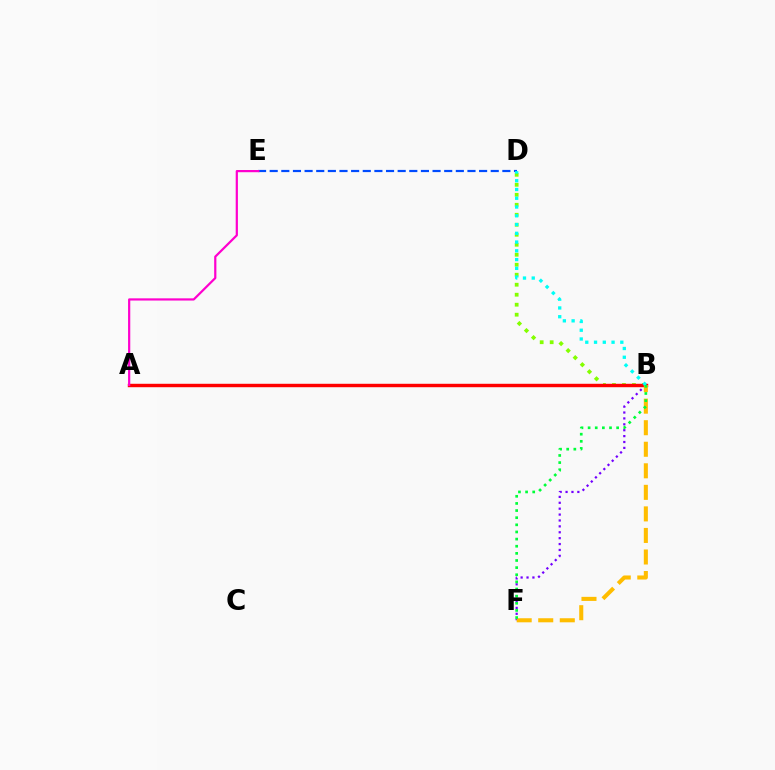{('B', 'D'): [{'color': '#84ff00', 'line_style': 'dotted', 'thickness': 2.71}, {'color': '#00fff6', 'line_style': 'dotted', 'thickness': 2.38}], ('A', 'B'): [{'color': '#ff0000', 'line_style': 'solid', 'thickness': 2.47}], ('B', 'F'): [{'color': '#7200ff', 'line_style': 'dotted', 'thickness': 1.6}, {'color': '#ffbd00', 'line_style': 'dashed', 'thickness': 2.93}, {'color': '#00ff39', 'line_style': 'dotted', 'thickness': 1.94}], ('D', 'E'): [{'color': '#004bff', 'line_style': 'dashed', 'thickness': 1.58}], ('A', 'E'): [{'color': '#ff00cf', 'line_style': 'solid', 'thickness': 1.59}]}